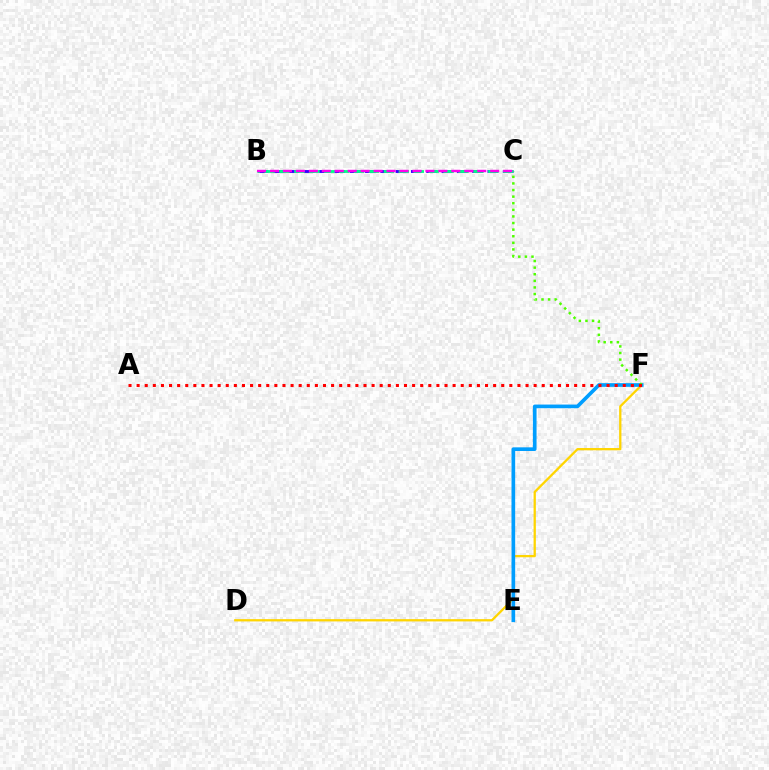{('D', 'F'): [{'color': '#ffd500', 'line_style': 'solid', 'thickness': 1.65}], ('E', 'F'): [{'color': '#009eff', 'line_style': 'solid', 'thickness': 2.64}], ('C', 'F'): [{'color': '#4fff00', 'line_style': 'dotted', 'thickness': 1.79}], ('B', 'C'): [{'color': '#3700ff', 'line_style': 'dashed', 'thickness': 2.08}, {'color': '#00ff86', 'line_style': 'dashed', 'thickness': 2.03}, {'color': '#ff00ed', 'line_style': 'dashed', 'thickness': 1.76}], ('A', 'F'): [{'color': '#ff0000', 'line_style': 'dotted', 'thickness': 2.2}]}